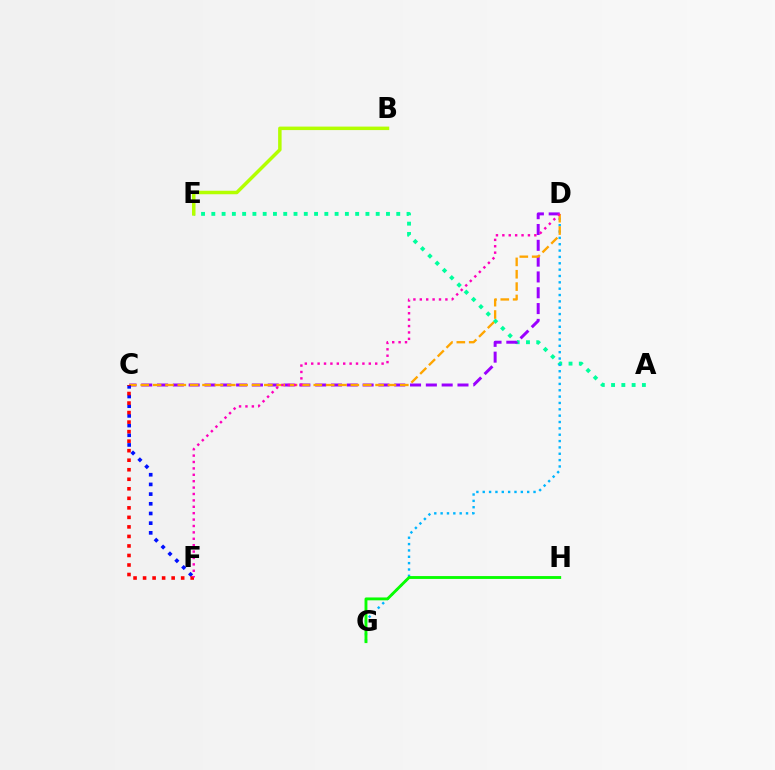{('A', 'E'): [{'color': '#00ff9d', 'line_style': 'dotted', 'thickness': 2.79}], ('D', 'G'): [{'color': '#00b5ff', 'line_style': 'dotted', 'thickness': 1.73}], ('C', 'D'): [{'color': '#9b00ff', 'line_style': 'dashed', 'thickness': 2.15}, {'color': '#ffa500', 'line_style': 'dashed', 'thickness': 1.68}], ('C', 'F'): [{'color': '#0010ff', 'line_style': 'dotted', 'thickness': 2.63}, {'color': '#ff0000', 'line_style': 'dotted', 'thickness': 2.59}], ('G', 'H'): [{'color': '#08ff00', 'line_style': 'solid', 'thickness': 2.06}], ('B', 'E'): [{'color': '#b3ff00', 'line_style': 'solid', 'thickness': 2.51}], ('D', 'F'): [{'color': '#ff00bd', 'line_style': 'dotted', 'thickness': 1.74}]}